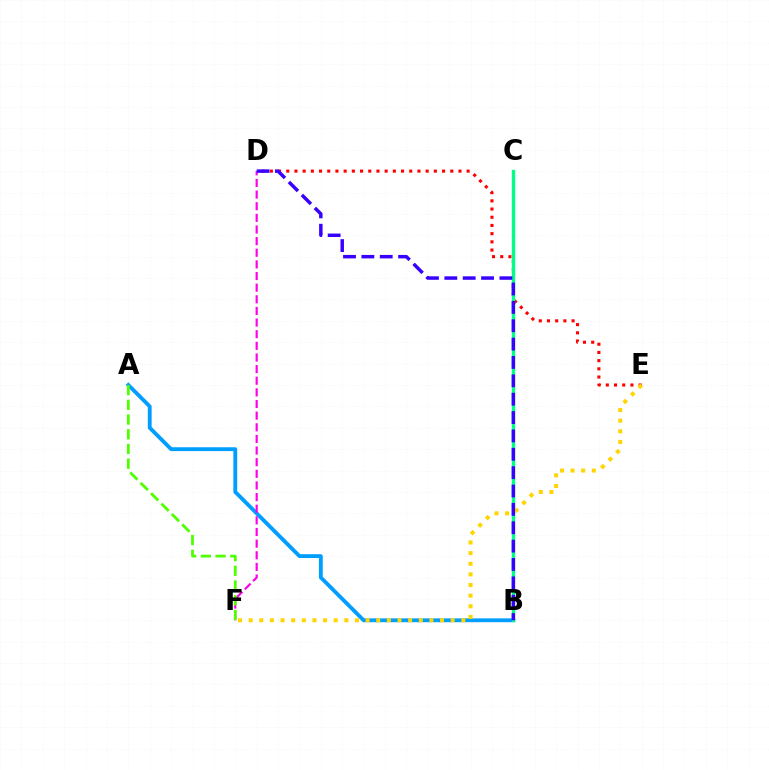{('A', 'B'): [{'color': '#009eff', 'line_style': 'solid', 'thickness': 2.76}], ('D', 'E'): [{'color': '#ff0000', 'line_style': 'dotted', 'thickness': 2.23}], ('B', 'C'): [{'color': '#00ff86', 'line_style': 'solid', 'thickness': 2.42}], ('D', 'F'): [{'color': '#ff00ed', 'line_style': 'dashed', 'thickness': 1.58}], ('E', 'F'): [{'color': '#ffd500', 'line_style': 'dotted', 'thickness': 2.89}], ('A', 'F'): [{'color': '#4fff00', 'line_style': 'dashed', 'thickness': 2.0}], ('B', 'D'): [{'color': '#3700ff', 'line_style': 'dashed', 'thickness': 2.49}]}